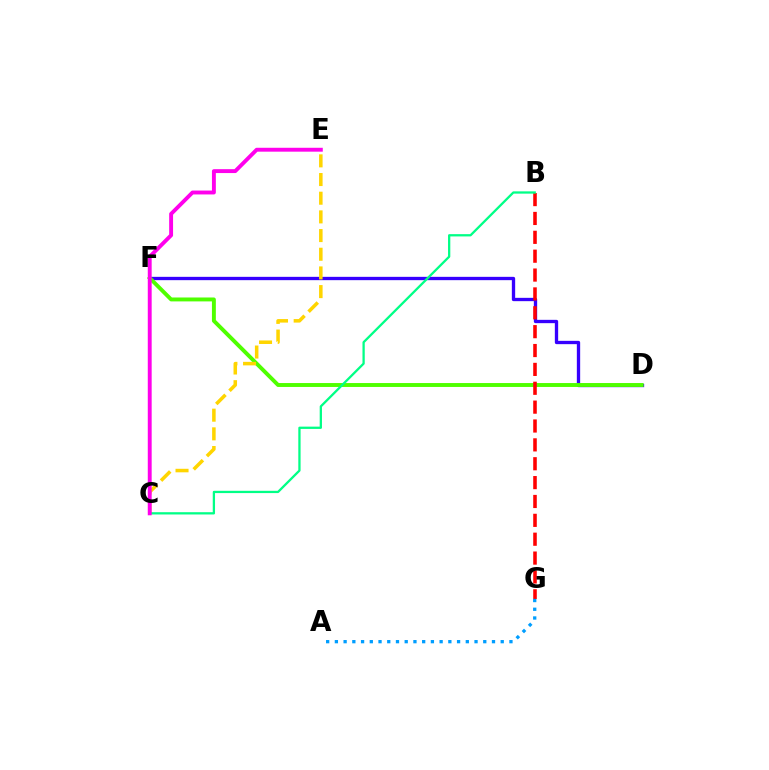{('D', 'F'): [{'color': '#3700ff', 'line_style': 'solid', 'thickness': 2.39}, {'color': '#4fff00', 'line_style': 'solid', 'thickness': 2.81}], ('C', 'E'): [{'color': '#ffd500', 'line_style': 'dashed', 'thickness': 2.54}, {'color': '#ff00ed', 'line_style': 'solid', 'thickness': 2.8}], ('B', 'G'): [{'color': '#ff0000', 'line_style': 'dashed', 'thickness': 2.56}], ('B', 'C'): [{'color': '#00ff86', 'line_style': 'solid', 'thickness': 1.64}], ('A', 'G'): [{'color': '#009eff', 'line_style': 'dotted', 'thickness': 2.37}]}